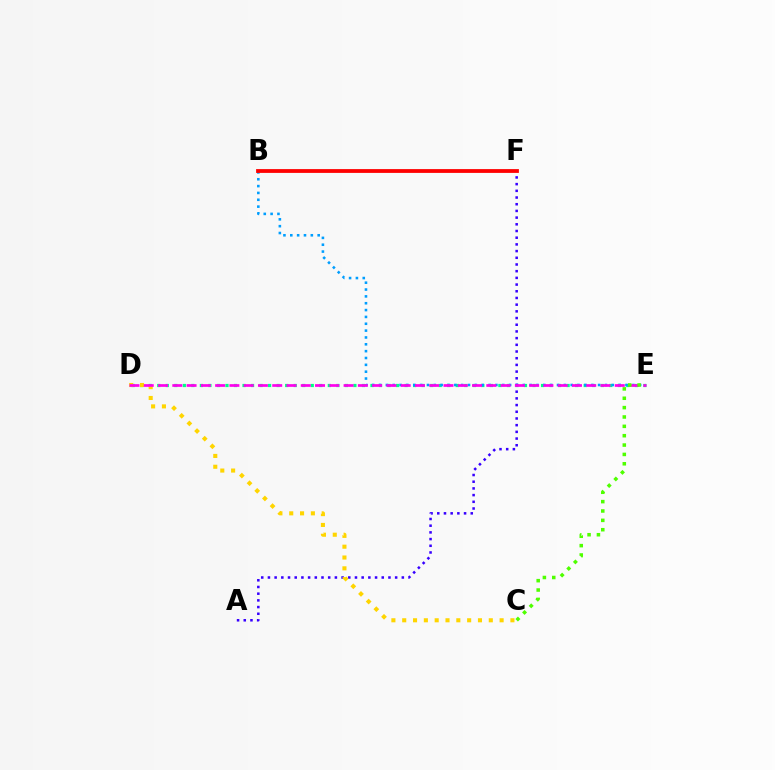{('D', 'E'): [{'color': '#00ff86', 'line_style': 'dotted', 'thickness': 2.32}, {'color': '#ff00ed', 'line_style': 'dashed', 'thickness': 1.94}], ('B', 'E'): [{'color': '#009eff', 'line_style': 'dotted', 'thickness': 1.86}], ('A', 'F'): [{'color': '#3700ff', 'line_style': 'dotted', 'thickness': 1.82}], ('C', 'D'): [{'color': '#ffd500', 'line_style': 'dotted', 'thickness': 2.94}], ('B', 'F'): [{'color': '#ff0000', 'line_style': 'solid', 'thickness': 2.74}], ('C', 'E'): [{'color': '#4fff00', 'line_style': 'dotted', 'thickness': 2.54}]}